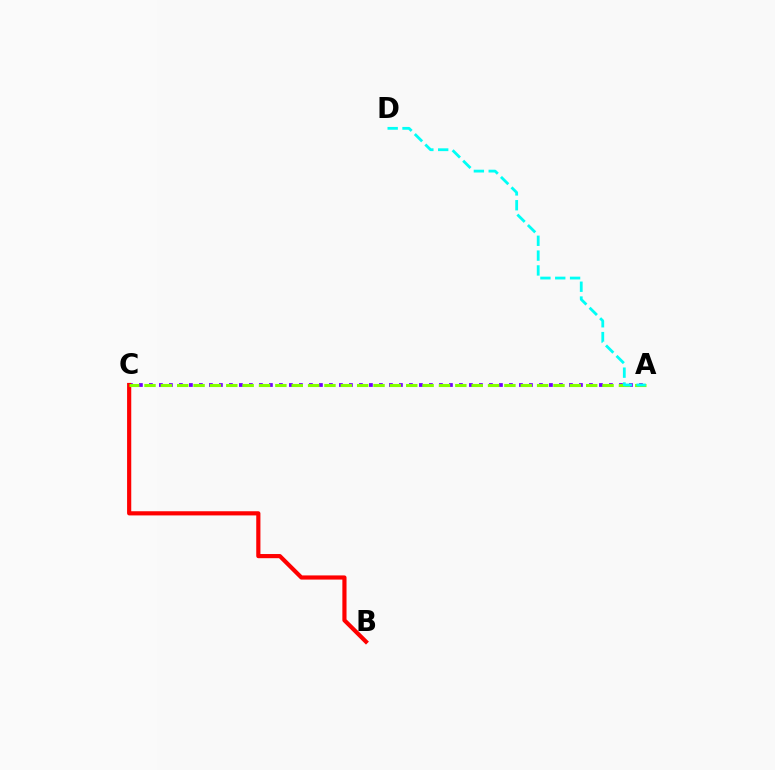{('A', 'C'): [{'color': '#7200ff', 'line_style': 'dotted', 'thickness': 2.72}, {'color': '#84ff00', 'line_style': 'dashed', 'thickness': 2.22}], ('B', 'C'): [{'color': '#ff0000', 'line_style': 'solid', 'thickness': 3.0}], ('A', 'D'): [{'color': '#00fff6', 'line_style': 'dashed', 'thickness': 2.02}]}